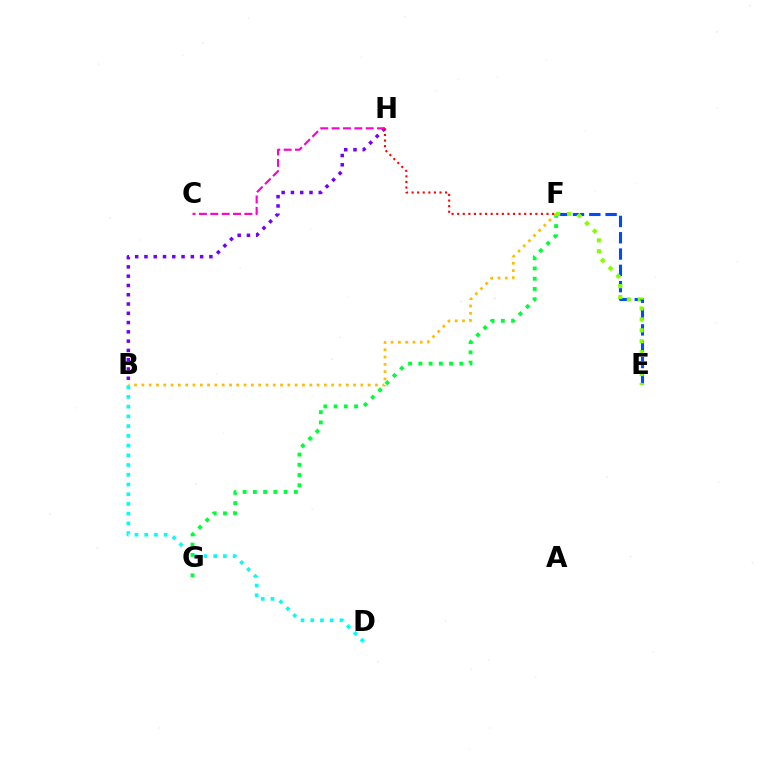{('E', 'F'): [{'color': '#004bff', 'line_style': 'dashed', 'thickness': 2.22}, {'color': '#84ff00', 'line_style': 'dotted', 'thickness': 2.97}], ('B', 'H'): [{'color': '#7200ff', 'line_style': 'dotted', 'thickness': 2.52}], ('F', 'G'): [{'color': '#00ff39', 'line_style': 'dotted', 'thickness': 2.78}], ('B', 'F'): [{'color': '#ffbd00', 'line_style': 'dotted', 'thickness': 1.98}], ('B', 'D'): [{'color': '#00fff6', 'line_style': 'dotted', 'thickness': 2.64}], ('C', 'H'): [{'color': '#ff00cf', 'line_style': 'dashed', 'thickness': 1.54}], ('F', 'H'): [{'color': '#ff0000', 'line_style': 'dotted', 'thickness': 1.52}]}